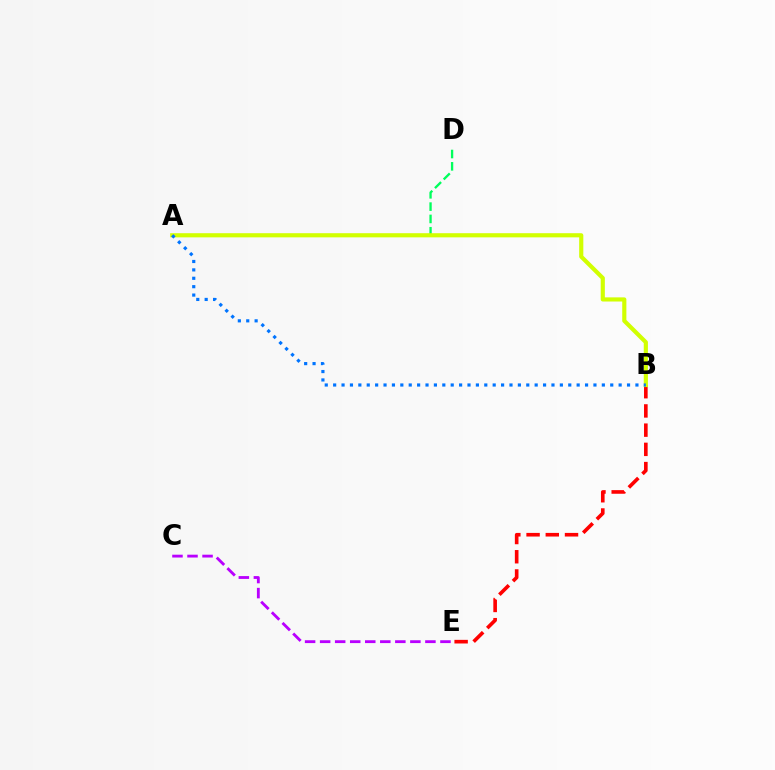{('A', 'D'): [{'color': '#00ff5c', 'line_style': 'dashed', 'thickness': 1.67}], ('B', 'E'): [{'color': '#ff0000', 'line_style': 'dashed', 'thickness': 2.61}], ('C', 'E'): [{'color': '#b900ff', 'line_style': 'dashed', 'thickness': 2.04}], ('A', 'B'): [{'color': '#d1ff00', 'line_style': 'solid', 'thickness': 2.99}, {'color': '#0074ff', 'line_style': 'dotted', 'thickness': 2.28}]}